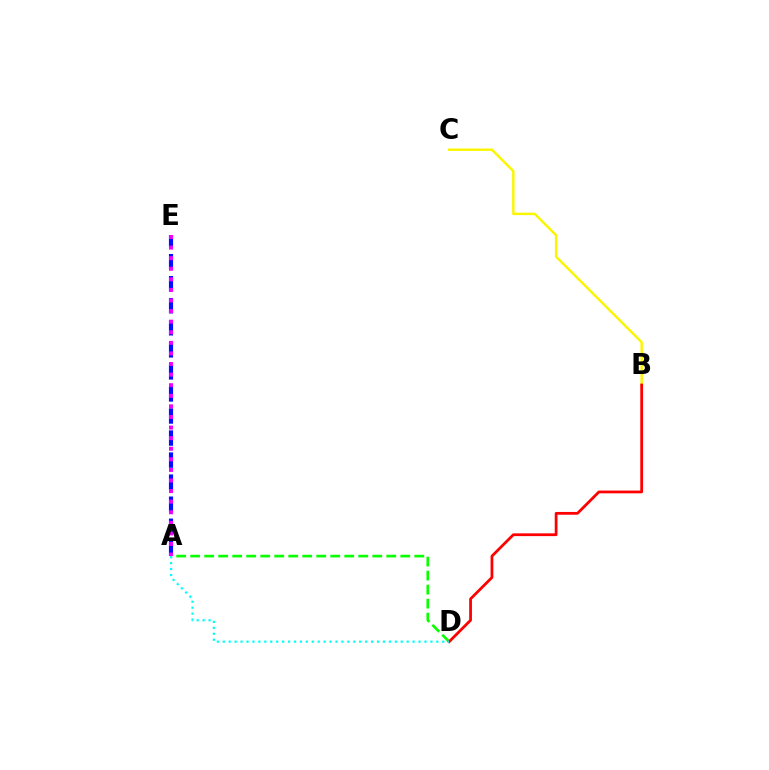{('B', 'C'): [{'color': '#fcf500', 'line_style': 'solid', 'thickness': 1.75}], ('A', 'E'): [{'color': '#0010ff', 'line_style': 'dashed', 'thickness': 3.0}, {'color': '#ee00ff', 'line_style': 'dotted', 'thickness': 2.88}], ('A', 'D'): [{'color': '#08ff00', 'line_style': 'dashed', 'thickness': 1.9}, {'color': '#00fff6', 'line_style': 'dotted', 'thickness': 1.61}], ('B', 'D'): [{'color': '#ff0000', 'line_style': 'solid', 'thickness': 1.99}]}